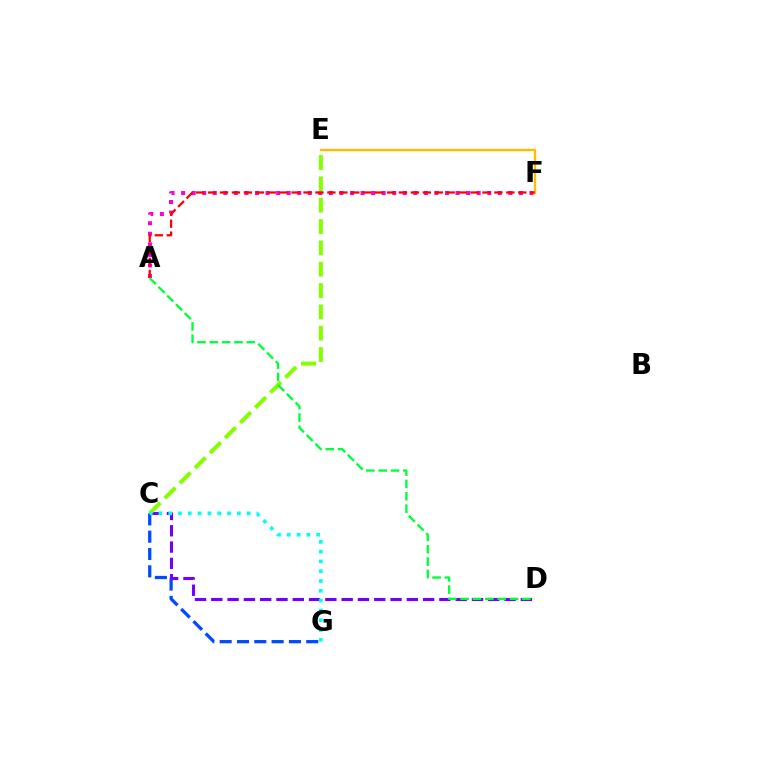{('C', 'G'): [{'color': '#004bff', 'line_style': 'dashed', 'thickness': 2.35}, {'color': '#00fff6', 'line_style': 'dotted', 'thickness': 2.66}], ('E', 'F'): [{'color': '#ffbd00', 'line_style': 'solid', 'thickness': 1.72}], ('C', 'D'): [{'color': '#7200ff', 'line_style': 'dashed', 'thickness': 2.21}], ('A', 'F'): [{'color': '#ff00cf', 'line_style': 'dotted', 'thickness': 2.87}, {'color': '#ff0000', 'line_style': 'dashed', 'thickness': 1.62}], ('C', 'E'): [{'color': '#84ff00', 'line_style': 'dashed', 'thickness': 2.9}], ('A', 'D'): [{'color': '#00ff39', 'line_style': 'dashed', 'thickness': 1.68}]}